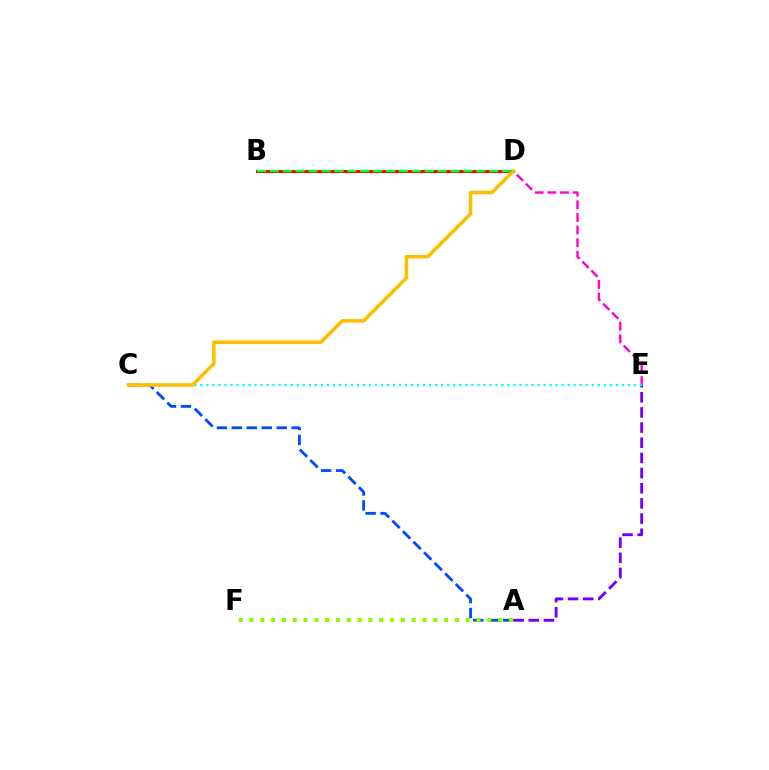{('A', 'C'): [{'color': '#004bff', 'line_style': 'dashed', 'thickness': 2.03}], ('A', 'F'): [{'color': '#84ff00', 'line_style': 'dotted', 'thickness': 2.94}], ('D', 'E'): [{'color': '#ff00cf', 'line_style': 'dashed', 'thickness': 1.72}], ('A', 'E'): [{'color': '#7200ff', 'line_style': 'dashed', 'thickness': 2.06}], ('C', 'E'): [{'color': '#00fff6', 'line_style': 'dotted', 'thickness': 1.64}], ('B', 'D'): [{'color': '#ff0000', 'line_style': 'solid', 'thickness': 2.17}, {'color': '#00ff39', 'line_style': 'dashed', 'thickness': 1.75}], ('C', 'D'): [{'color': '#ffbd00', 'line_style': 'solid', 'thickness': 2.55}]}